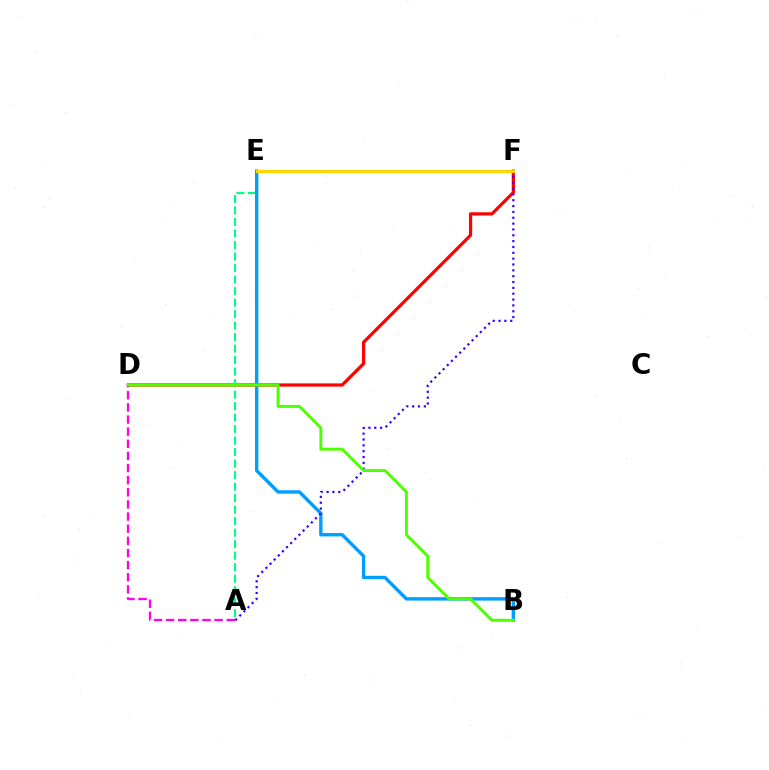{('D', 'F'): [{'color': '#ff0000', 'line_style': 'solid', 'thickness': 2.32}], ('A', 'E'): [{'color': '#00ff86', 'line_style': 'dashed', 'thickness': 1.56}], ('B', 'E'): [{'color': '#009eff', 'line_style': 'solid', 'thickness': 2.44}], ('A', 'D'): [{'color': '#ff00ed', 'line_style': 'dashed', 'thickness': 1.65}], ('A', 'F'): [{'color': '#3700ff', 'line_style': 'dotted', 'thickness': 1.59}], ('B', 'D'): [{'color': '#4fff00', 'line_style': 'solid', 'thickness': 2.11}], ('E', 'F'): [{'color': '#ffd500', 'line_style': 'solid', 'thickness': 2.22}]}